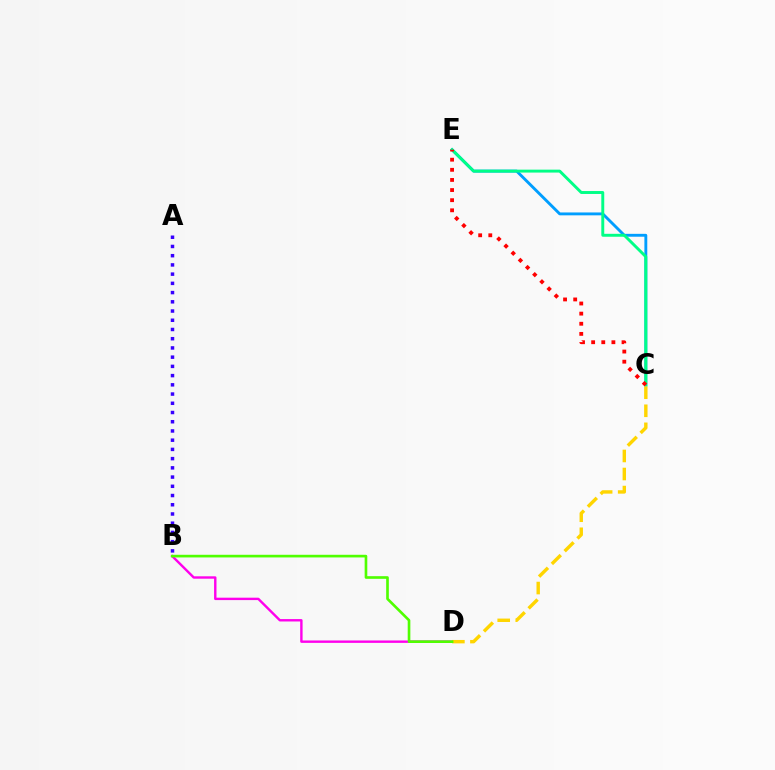{('B', 'D'): [{'color': '#ff00ed', 'line_style': 'solid', 'thickness': 1.73}, {'color': '#4fff00', 'line_style': 'solid', 'thickness': 1.91}], ('C', 'E'): [{'color': '#009eff', 'line_style': 'solid', 'thickness': 2.07}, {'color': '#00ff86', 'line_style': 'solid', 'thickness': 2.11}, {'color': '#ff0000', 'line_style': 'dotted', 'thickness': 2.75}], ('C', 'D'): [{'color': '#ffd500', 'line_style': 'dashed', 'thickness': 2.45}], ('A', 'B'): [{'color': '#3700ff', 'line_style': 'dotted', 'thickness': 2.51}]}